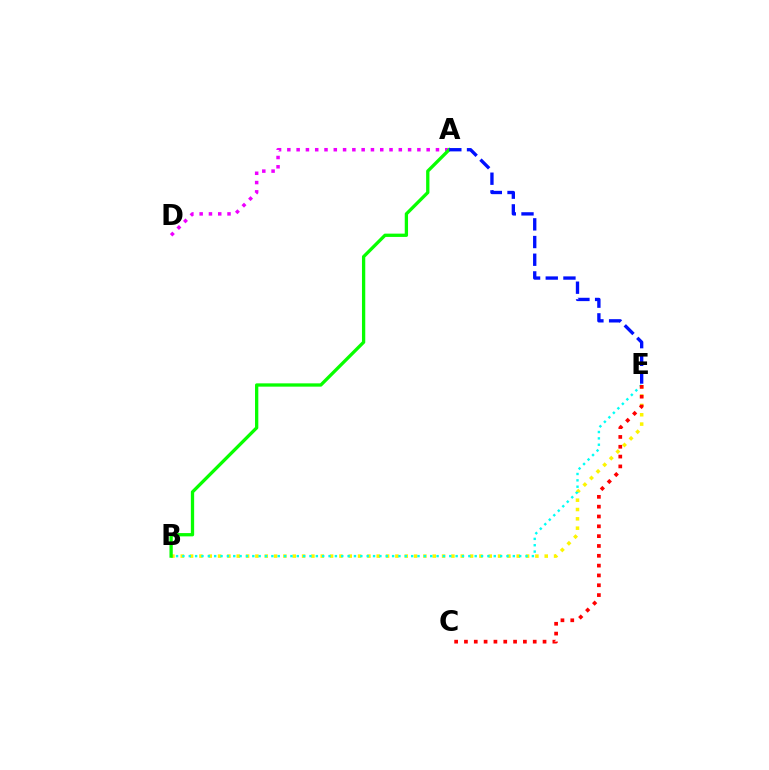{('B', 'E'): [{'color': '#fcf500', 'line_style': 'dotted', 'thickness': 2.54}, {'color': '#00fff6', 'line_style': 'dotted', 'thickness': 1.73}], ('C', 'E'): [{'color': '#ff0000', 'line_style': 'dotted', 'thickness': 2.67}], ('A', 'D'): [{'color': '#ee00ff', 'line_style': 'dotted', 'thickness': 2.52}], ('A', 'B'): [{'color': '#08ff00', 'line_style': 'solid', 'thickness': 2.37}], ('A', 'E'): [{'color': '#0010ff', 'line_style': 'dashed', 'thickness': 2.4}]}